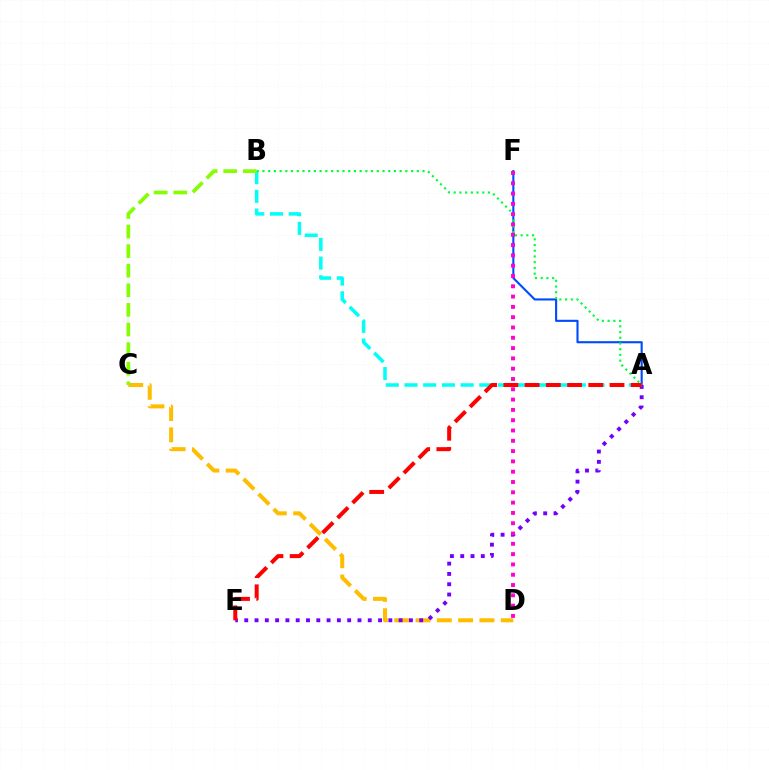{('C', 'D'): [{'color': '#ffbd00', 'line_style': 'dashed', 'thickness': 2.89}], ('A', 'F'): [{'color': '#004bff', 'line_style': 'solid', 'thickness': 1.52}], ('A', 'E'): [{'color': '#7200ff', 'line_style': 'dotted', 'thickness': 2.8}, {'color': '#ff0000', 'line_style': 'dashed', 'thickness': 2.88}], ('A', 'B'): [{'color': '#00fff6', 'line_style': 'dashed', 'thickness': 2.54}, {'color': '#00ff39', 'line_style': 'dotted', 'thickness': 1.55}], ('B', 'C'): [{'color': '#84ff00', 'line_style': 'dashed', 'thickness': 2.66}], ('D', 'F'): [{'color': '#ff00cf', 'line_style': 'dotted', 'thickness': 2.8}]}